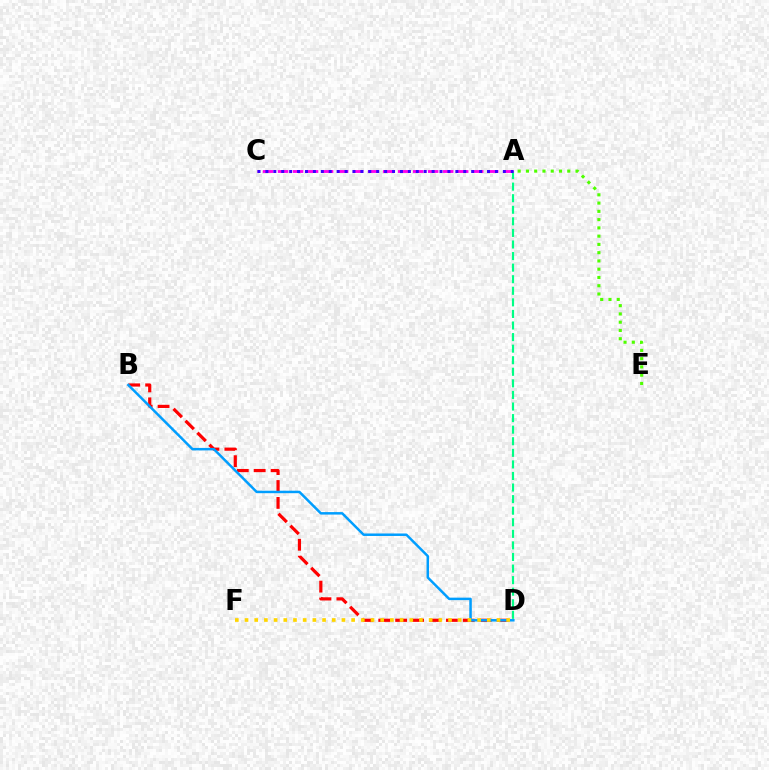{('B', 'D'): [{'color': '#ff0000', 'line_style': 'dashed', 'thickness': 2.3}, {'color': '#009eff', 'line_style': 'solid', 'thickness': 1.79}], ('A', 'D'): [{'color': '#00ff86', 'line_style': 'dashed', 'thickness': 1.57}], ('D', 'F'): [{'color': '#ffd500', 'line_style': 'dotted', 'thickness': 2.63}], ('A', 'C'): [{'color': '#ff00ed', 'line_style': 'dashed', 'thickness': 2.04}, {'color': '#3700ff', 'line_style': 'dotted', 'thickness': 2.15}], ('A', 'E'): [{'color': '#4fff00', 'line_style': 'dotted', 'thickness': 2.25}]}